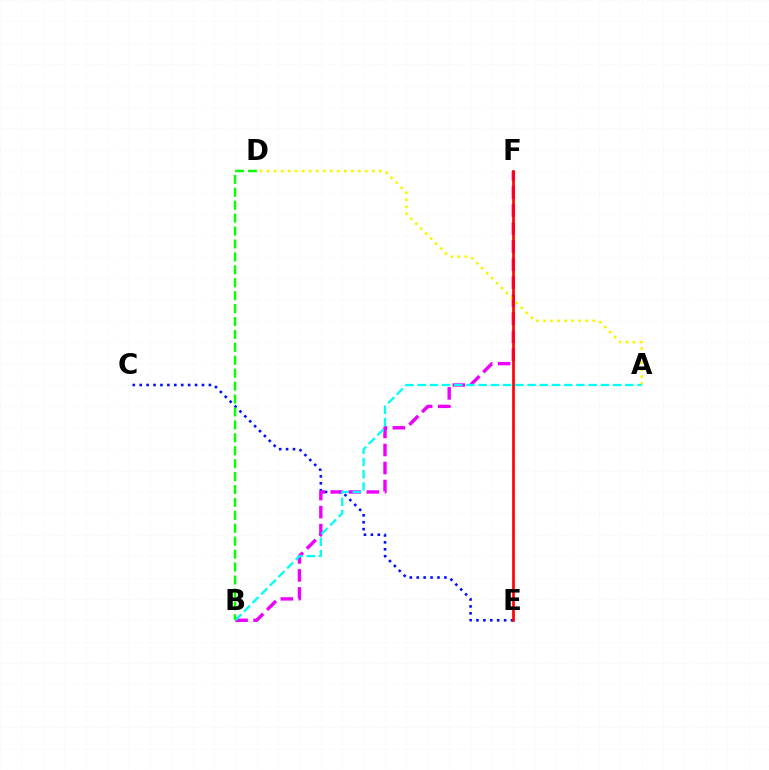{('C', 'E'): [{'color': '#0010ff', 'line_style': 'dotted', 'thickness': 1.88}], ('B', 'F'): [{'color': '#ee00ff', 'line_style': 'dashed', 'thickness': 2.45}], ('A', 'D'): [{'color': '#fcf500', 'line_style': 'dotted', 'thickness': 1.91}], ('A', 'B'): [{'color': '#00fff6', 'line_style': 'dashed', 'thickness': 1.66}], ('B', 'D'): [{'color': '#08ff00', 'line_style': 'dashed', 'thickness': 1.76}], ('E', 'F'): [{'color': '#ff0000', 'line_style': 'solid', 'thickness': 1.92}]}